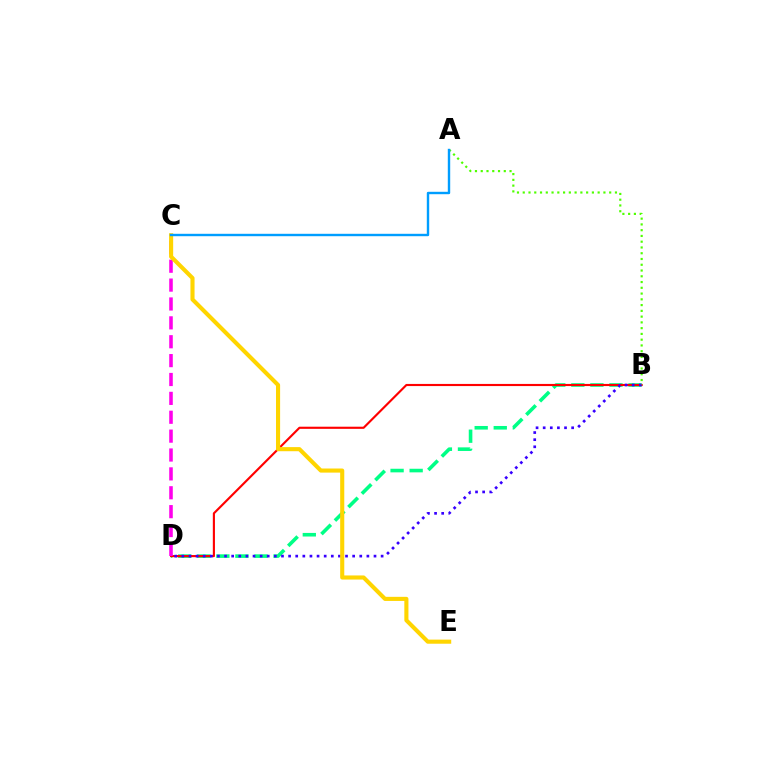{('B', 'D'): [{'color': '#00ff86', 'line_style': 'dashed', 'thickness': 2.59}, {'color': '#ff0000', 'line_style': 'solid', 'thickness': 1.54}, {'color': '#3700ff', 'line_style': 'dotted', 'thickness': 1.93}], ('C', 'D'): [{'color': '#ff00ed', 'line_style': 'dashed', 'thickness': 2.56}], ('A', 'B'): [{'color': '#4fff00', 'line_style': 'dotted', 'thickness': 1.57}], ('C', 'E'): [{'color': '#ffd500', 'line_style': 'solid', 'thickness': 2.95}], ('A', 'C'): [{'color': '#009eff', 'line_style': 'solid', 'thickness': 1.73}]}